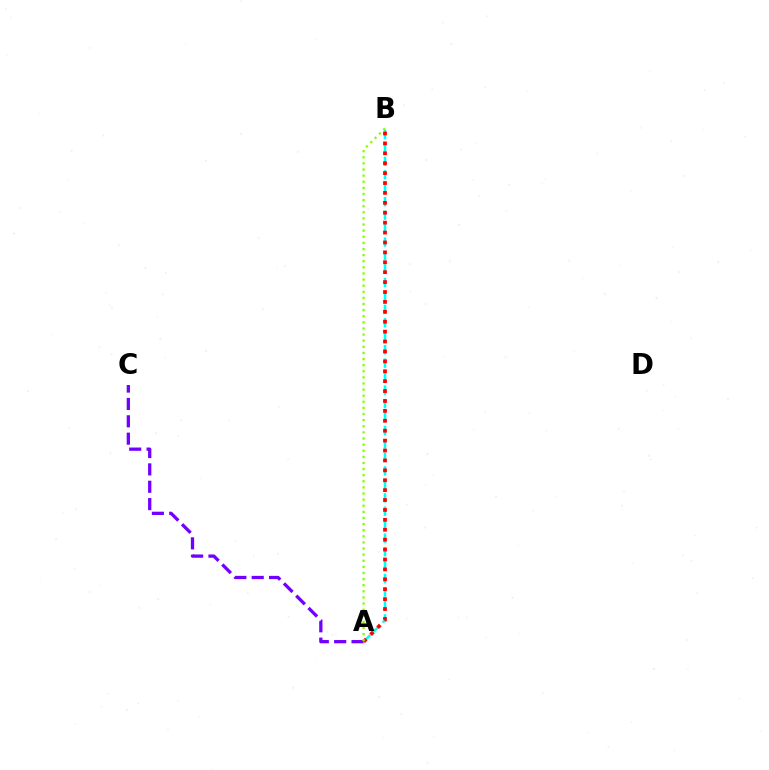{('A', 'B'): [{'color': '#00fff6', 'line_style': 'dashed', 'thickness': 1.83}, {'color': '#ff0000', 'line_style': 'dotted', 'thickness': 2.69}, {'color': '#84ff00', 'line_style': 'dotted', 'thickness': 1.66}], ('A', 'C'): [{'color': '#7200ff', 'line_style': 'dashed', 'thickness': 2.36}]}